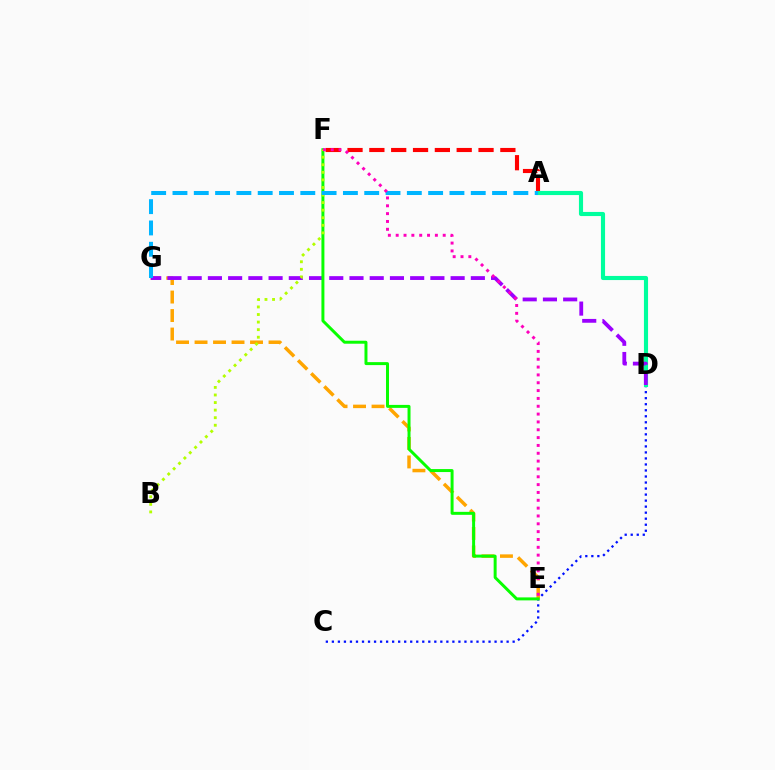{('C', 'D'): [{'color': '#0010ff', 'line_style': 'dotted', 'thickness': 1.64}], ('E', 'G'): [{'color': '#ffa500', 'line_style': 'dashed', 'thickness': 2.51}], ('A', 'F'): [{'color': '#ff0000', 'line_style': 'dashed', 'thickness': 2.97}], ('A', 'D'): [{'color': '#00ff9d', 'line_style': 'solid', 'thickness': 2.97}], ('D', 'G'): [{'color': '#9b00ff', 'line_style': 'dashed', 'thickness': 2.75}], ('E', 'F'): [{'color': '#08ff00', 'line_style': 'solid', 'thickness': 2.14}, {'color': '#ff00bd', 'line_style': 'dotted', 'thickness': 2.13}], ('B', 'F'): [{'color': '#b3ff00', 'line_style': 'dotted', 'thickness': 2.06}], ('A', 'G'): [{'color': '#00b5ff', 'line_style': 'dashed', 'thickness': 2.89}]}